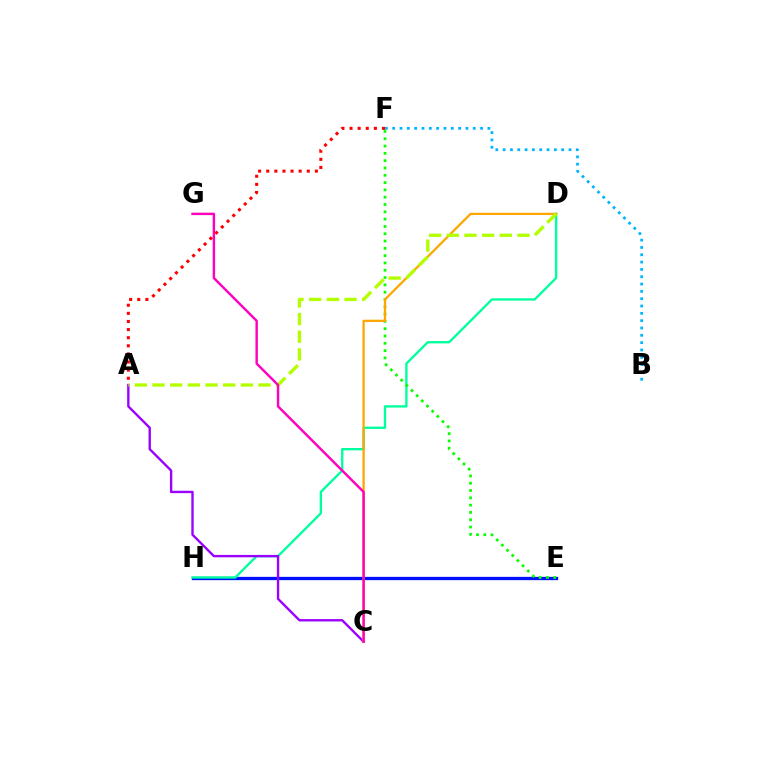{('A', 'F'): [{'color': '#ff0000', 'line_style': 'dotted', 'thickness': 2.2}], ('B', 'F'): [{'color': '#00b5ff', 'line_style': 'dotted', 'thickness': 1.99}], ('E', 'H'): [{'color': '#0010ff', 'line_style': 'solid', 'thickness': 2.37}], ('D', 'H'): [{'color': '#00ff9d', 'line_style': 'solid', 'thickness': 1.68}], ('E', 'F'): [{'color': '#08ff00', 'line_style': 'dotted', 'thickness': 1.98}], ('A', 'C'): [{'color': '#9b00ff', 'line_style': 'solid', 'thickness': 1.71}], ('C', 'D'): [{'color': '#ffa500', 'line_style': 'solid', 'thickness': 1.62}], ('A', 'D'): [{'color': '#b3ff00', 'line_style': 'dashed', 'thickness': 2.4}], ('C', 'G'): [{'color': '#ff00bd', 'line_style': 'solid', 'thickness': 1.74}]}